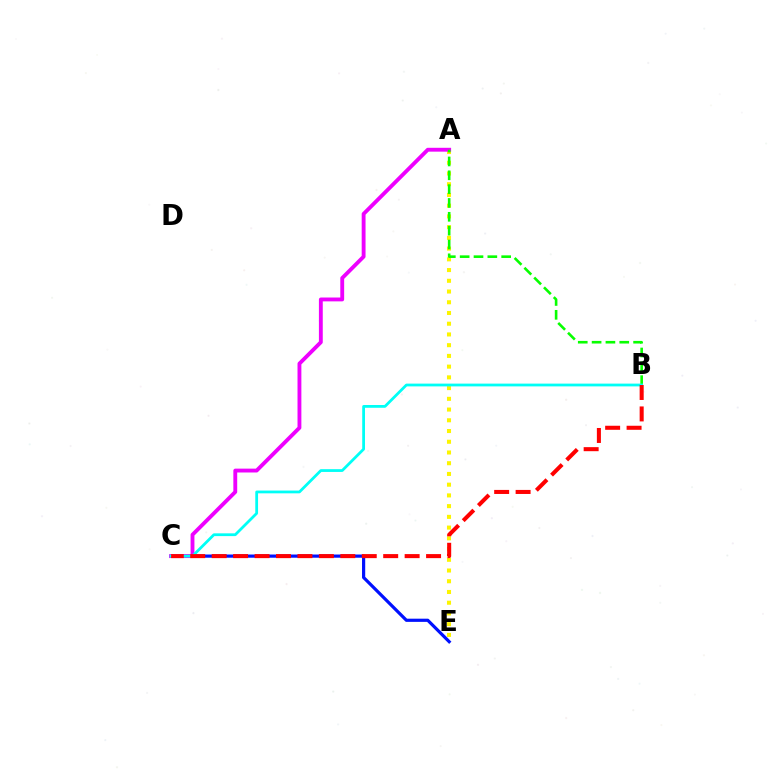{('C', 'E'): [{'color': '#0010ff', 'line_style': 'solid', 'thickness': 2.3}], ('A', 'E'): [{'color': '#fcf500', 'line_style': 'dotted', 'thickness': 2.92}], ('A', 'C'): [{'color': '#ee00ff', 'line_style': 'solid', 'thickness': 2.77}], ('A', 'B'): [{'color': '#08ff00', 'line_style': 'dashed', 'thickness': 1.88}], ('B', 'C'): [{'color': '#00fff6', 'line_style': 'solid', 'thickness': 2.0}, {'color': '#ff0000', 'line_style': 'dashed', 'thickness': 2.91}]}